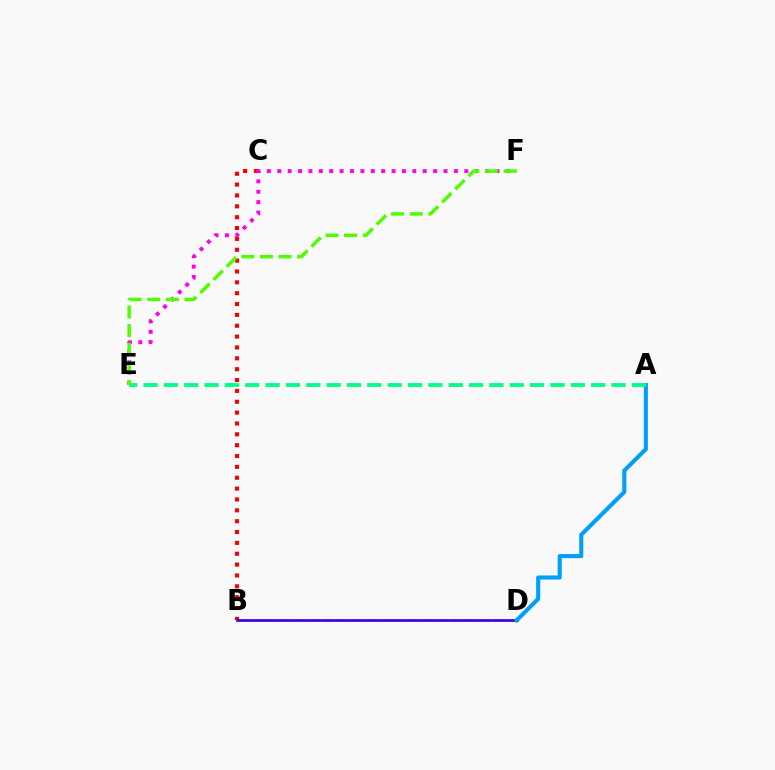{('B', 'D'): [{'color': '#ffd500', 'line_style': 'dashed', 'thickness': 1.94}, {'color': '#3700ff', 'line_style': 'solid', 'thickness': 1.94}], ('B', 'C'): [{'color': '#ff0000', 'line_style': 'dotted', 'thickness': 2.95}], ('E', 'F'): [{'color': '#ff00ed', 'line_style': 'dotted', 'thickness': 2.82}, {'color': '#4fff00', 'line_style': 'dashed', 'thickness': 2.53}], ('A', 'D'): [{'color': '#009eff', 'line_style': 'solid', 'thickness': 2.94}], ('A', 'E'): [{'color': '#00ff86', 'line_style': 'dashed', 'thickness': 2.76}]}